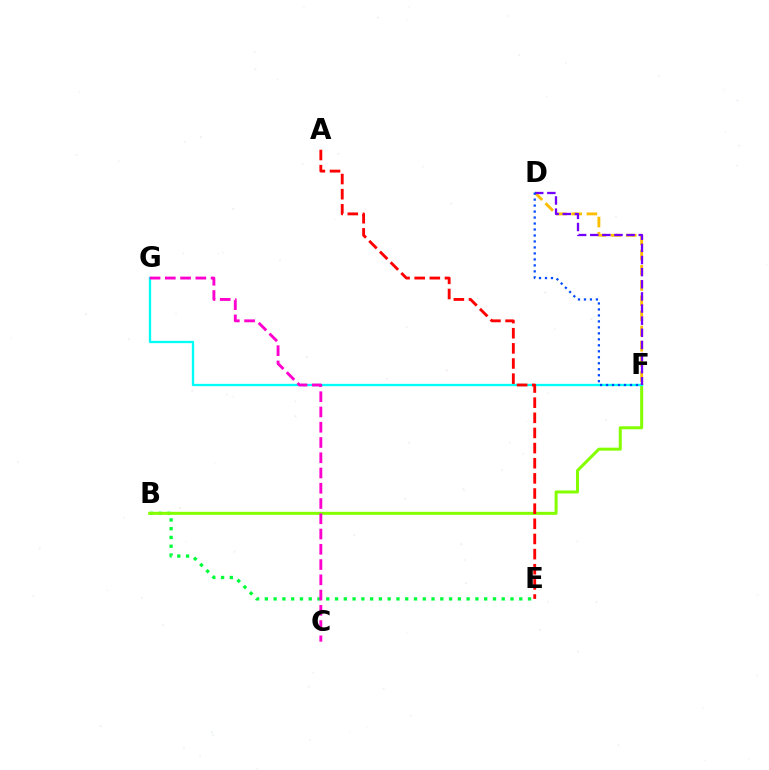{('B', 'E'): [{'color': '#00ff39', 'line_style': 'dotted', 'thickness': 2.38}], ('D', 'F'): [{'color': '#ffbd00', 'line_style': 'dashed', 'thickness': 2.06}, {'color': '#7200ff', 'line_style': 'dashed', 'thickness': 1.65}, {'color': '#004bff', 'line_style': 'dotted', 'thickness': 1.62}], ('B', 'F'): [{'color': '#84ff00', 'line_style': 'solid', 'thickness': 2.17}], ('F', 'G'): [{'color': '#00fff6', 'line_style': 'solid', 'thickness': 1.66}], ('C', 'G'): [{'color': '#ff00cf', 'line_style': 'dashed', 'thickness': 2.07}], ('A', 'E'): [{'color': '#ff0000', 'line_style': 'dashed', 'thickness': 2.06}]}